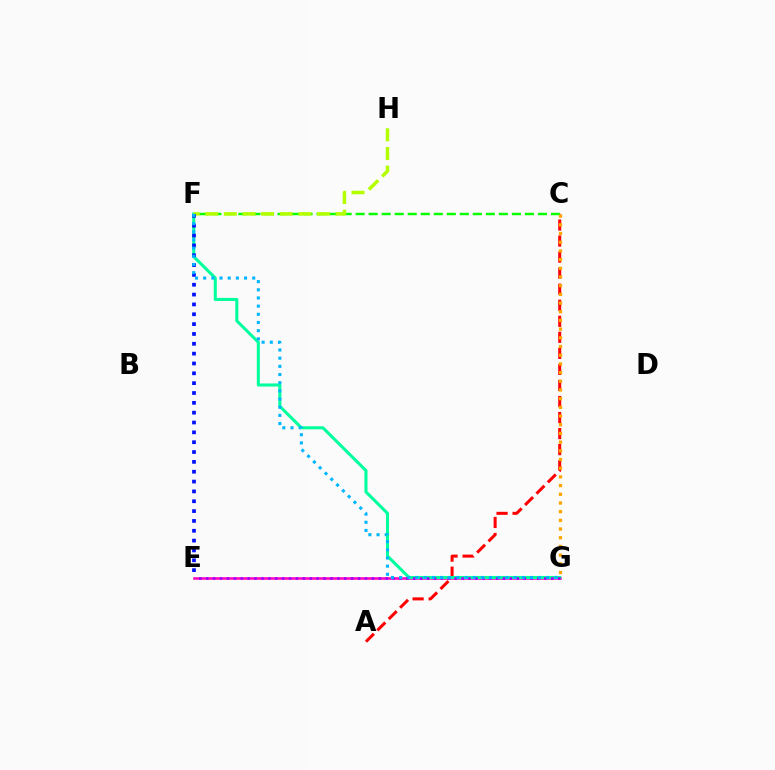{('A', 'C'): [{'color': '#ff0000', 'line_style': 'dashed', 'thickness': 2.18}], ('E', 'G'): [{'color': '#ff00bd', 'line_style': 'solid', 'thickness': 1.83}, {'color': '#9b00ff', 'line_style': 'dotted', 'thickness': 1.87}], ('F', 'G'): [{'color': '#00ff9d', 'line_style': 'solid', 'thickness': 2.2}, {'color': '#00b5ff', 'line_style': 'dotted', 'thickness': 2.22}], ('C', 'F'): [{'color': '#08ff00', 'line_style': 'dashed', 'thickness': 1.77}], ('C', 'G'): [{'color': '#ffa500', 'line_style': 'dotted', 'thickness': 2.36}], ('F', 'H'): [{'color': '#b3ff00', 'line_style': 'dashed', 'thickness': 2.53}], ('E', 'F'): [{'color': '#0010ff', 'line_style': 'dotted', 'thickness': 2.67}]}